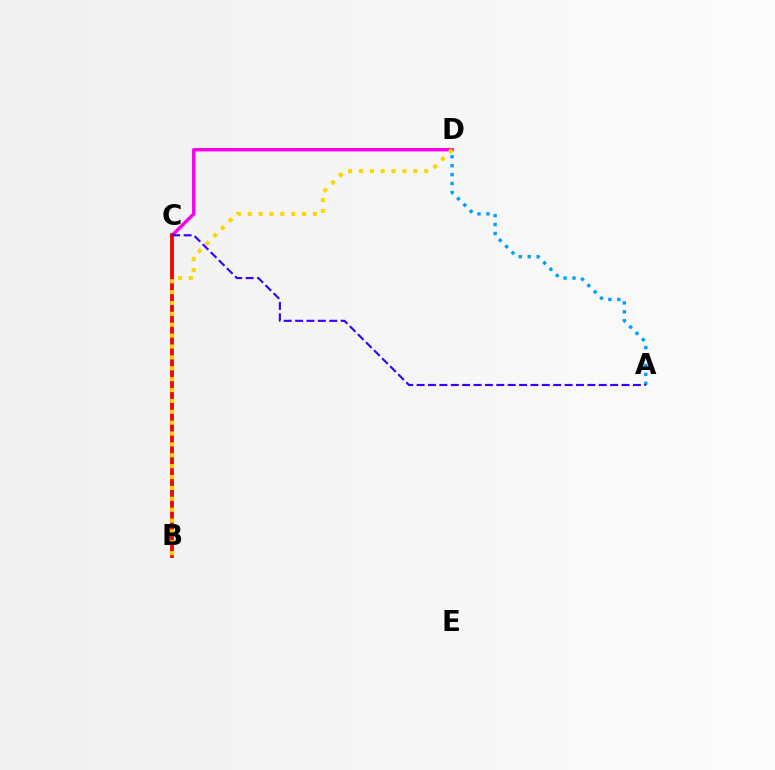{('C', 'D'): [{'color': '#ff00ed', 'line_style': 'solid', 'thickness': 2.46}], ('B', 'C'): [{'color': '#4fff00', 'line_style': 'solid', 'thickness': 1.55}, {'color': '#00ff86', 'line_style': 'solid', 'thickness': 2.68}, {'color': '#ff0000', 'line_style': 'solid', 'thickness': 2.7}], ('A', 'D'): [{'color': '#009eff', 'line_style': 'dotted', 'thickness': 2.43}], ('A', 'C'): [{'color': '#3700ff', 'line_style': 'dashed', 'thickness': 1.55}], ('B', 'D'): [{'color': '#ffd500', 'line_style': 'dotted', 'thickness': 2.96}]}